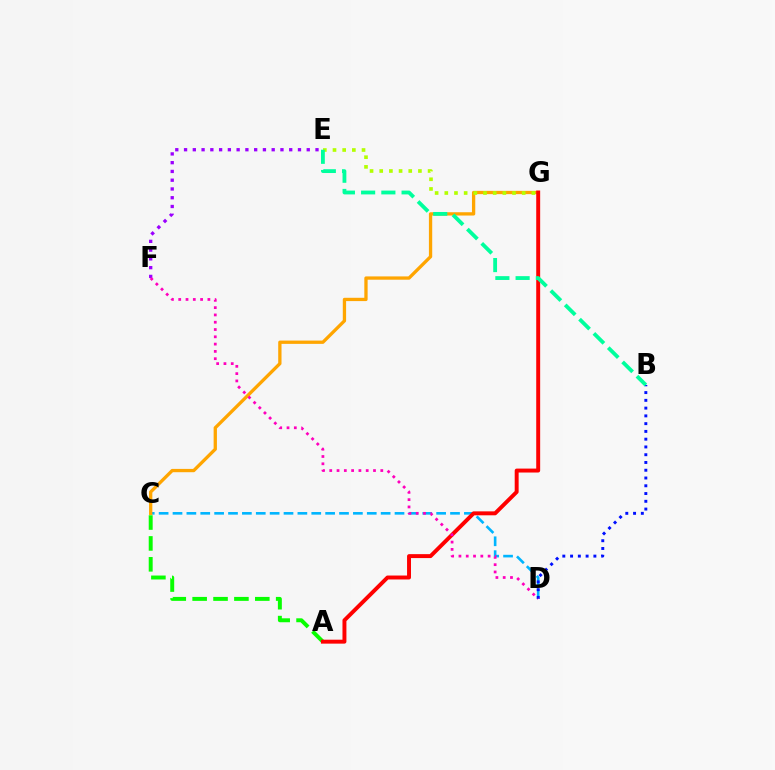{('E', 'F'): [{'color': '#9b00ff', 'line_style': 'dotted', 'thickness': 2.38}], ('C', 'D'): [{'color': '#00b5ff', 'line_style': 'dashed', 'thickness': 1.88}], ('C', 'G'): [{'color': '#ffa500', 'line_style': 'solid', 'thickness': 2.38}], ('A', 'C'): [{'color': '#08ff00', 'line_style': 'dashed', 'thickness': 2.84}], ('A', 'G'): [{'color': '#ff0000', 'line_style': 'solid', 'thickness': 2.84}], ('E', 'G'): [{'color': '#b3ff00', 'line_style': 'dotted', 'thickness': 2.63}], ('B', 'D'): [{'color': '#0010ff', 'line_style': 'dotted', 'thickness': 2.11}], ('B', 'E'): [{'color': '#00ff9d', 'line_style': 'dashed', 'thickness': 2.75}], ('D', 'F'): [{'color': '#ff00bd', 'line_style': 'dotted', 'thickness': 1.98}]}